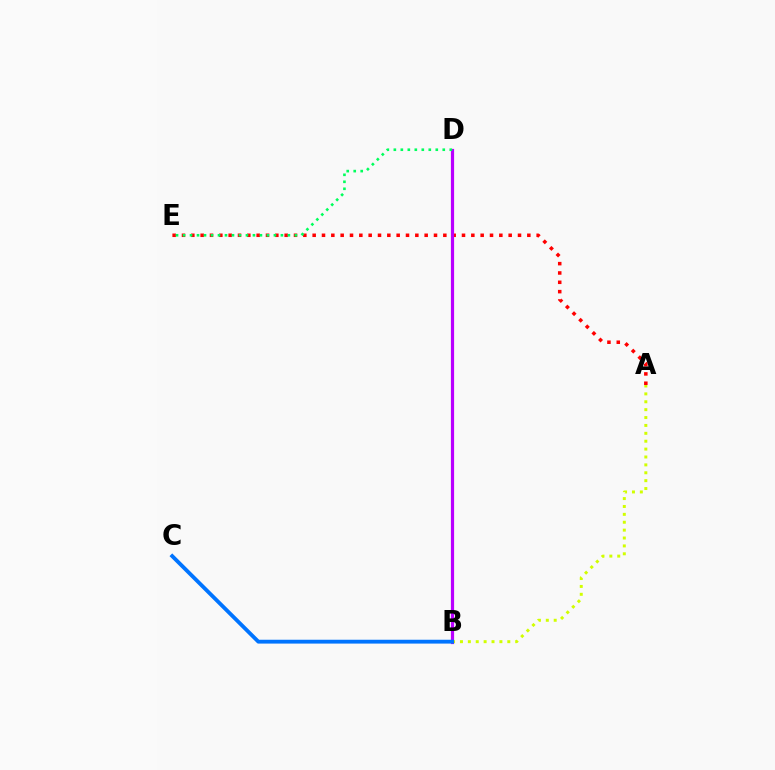{('A', 'B'): [{'color': '#d1ff00', 'line_style': 'dotted', 'thickness': 2.14}], ('A', 'E'): [{'color': '#ff0000', 'line_style': 'dotted', 'thickness': 2.54}], ('B', 'D'): [{'color': '#b900ff', 'line_style': 'solid', 'thickness': 2.3}], ('B', 'C'): [{'color': '#0074ff', 'line_style': 'solid', 'thickness': 2.76}], ('D', 'E'): [{'color': '#00ff5c', 'line_style': 'dotted', 'thickness': 1.9}]}